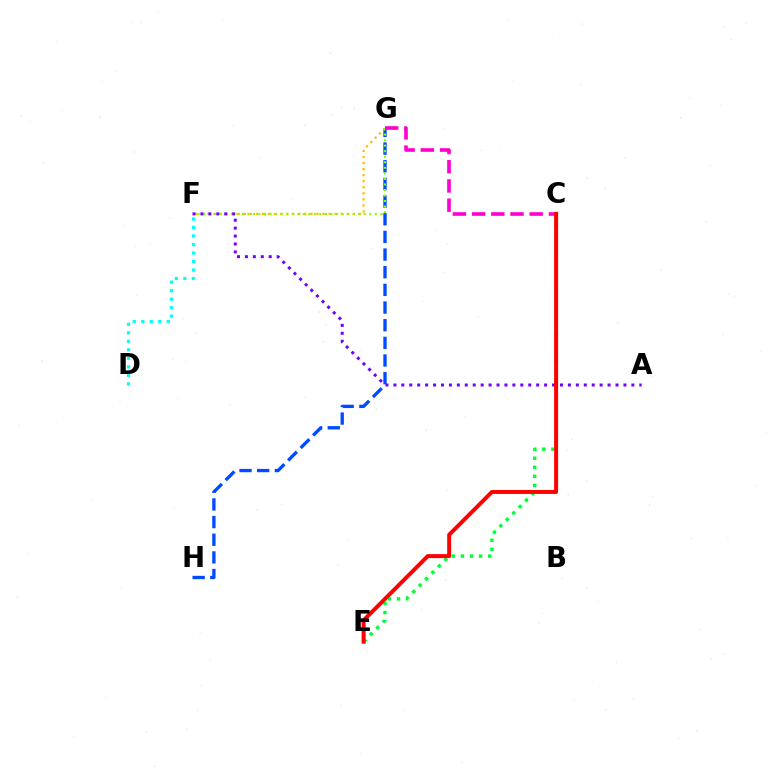{('G', 'H'): [{'color': '#004bff', 'line_style': 'dashed', 'thickness': 2.4}], ('F', 'G'): [{'color': '#ffbd00', 'line_style': 'dotted', 'thickness': 1.65}, {'color': '#84ff00', 'line_style': 'dotted', 'thickness': 1.5}], ('C', 'E'): [{'color': '#00ff39', 'line_style': 'dotted', 'thickness': 2.46}, {'color': '#ff0000', 'line_style': 'solid', 'thickness': 2.87}], ('C', 'G'): [{'color': '#ff00cf', 'line_style': 'dashed', 'thickness': 2.61}], ('A', 'F'): [{'color': '#7200ff', 'line_style': 'dotted', 'thickness': 2.16}], ('D', 'F'): [{'color': '#00fff6', 'line_style': 'dotted', 'thickness': 2.31}]}